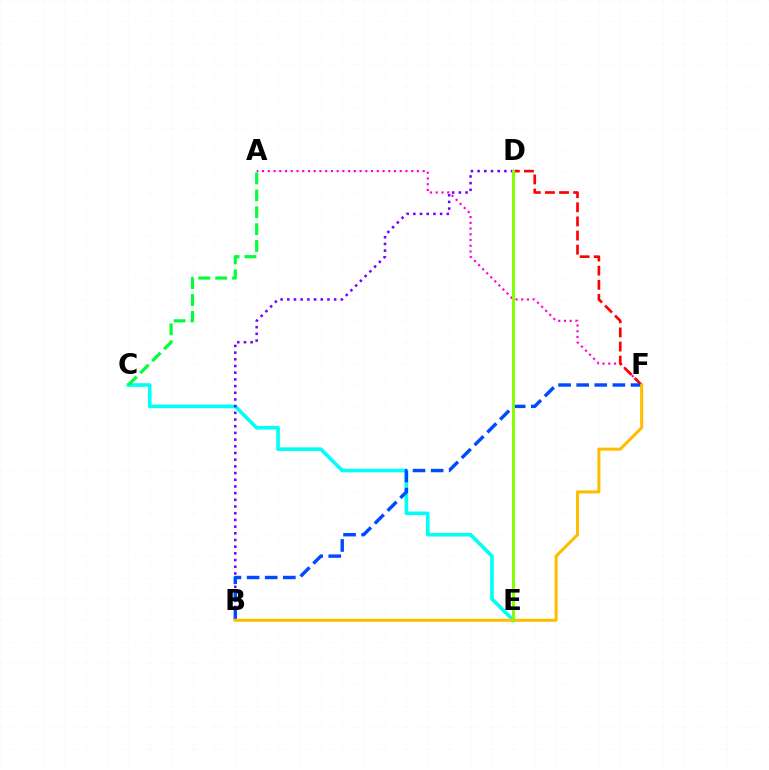{('C', 'E'): [{'color': '#00fff6', 'line_style': 'solid', 'thickness': 2.61}], ('B', 'D'): [{'color': '#7200ff', 'line_style': 'dotted', 'thickness': 1.82}], ('A', 'F'): [{'color': '#ff00cf', 'line_style': 'dotted', 'thickness': 1.56}], ('D', 'F'): [{'color': '#ff0000', 'line_style': 'dashed', 'thickness': 1.92}], ('B', 'F'): [{'color': '#004bff', 'line_style': 'dashed', 'thickness': 2.46}, {'color': '#ffbd00', 'line_style': 'solid', 'thickness': 2.19}], ('D', 'E'): [{'color': '#84ff00', 'line_style': 'solid', 'thickness': 2.11}], ('A', 'C'): [{'color': '#00ff39', 'line_style': 'dashed', 'thickness': 2.29}]}